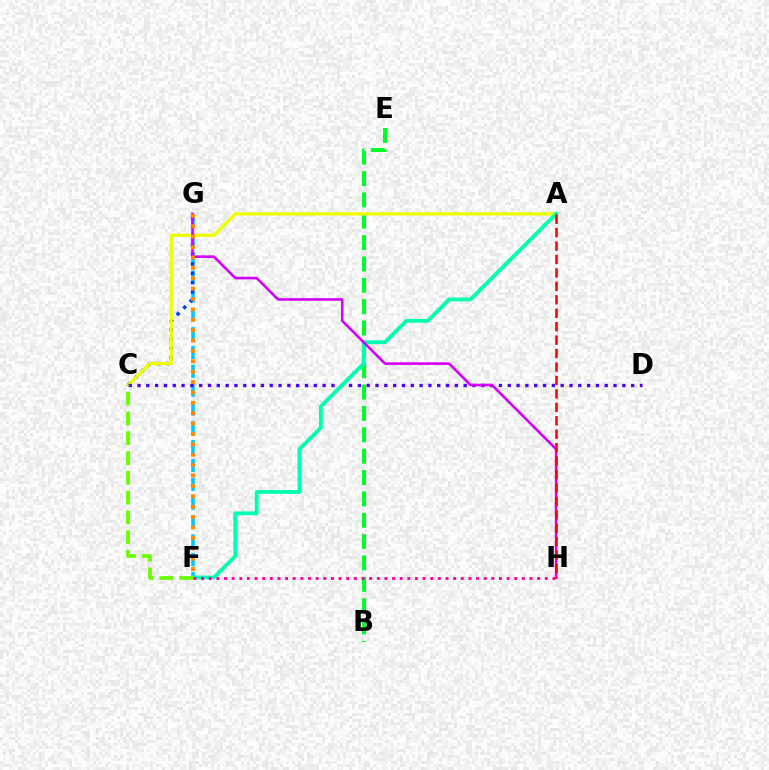{('B', 'E'): [{'color': '#00ff27', 'line_style': 'dashed', 'thickness': 2.9}], ('F', 'G'): [{'color': '#00c7ff', 'line_style': 'dashed', 'thickness': 2.56}, {'color': '#ff8800', 'line_style': 'dotted', 'thickness': 2.82}], ('C', 'G'): [{'color': '#003fff', 'line_style': 'dotted', 'thickness': 2.53}], ('A', 'C'): [{'color': '#eeff00', 'line_style': 'solid', 'thickness': 2.37}], ('C', 'D'): [{'color': '#4f00ff', 'line_style': 'dotted', 'thickness': 2.4}], ('A', 'F'): [{'color': '#00ffaf', 'line_style': 'solid', 'thickness': 2.75}], ('G', 'H'): [{'color': '#d600ff', 'line_style': 'solid', 'thickness': 1.87}], ('A', 'H'): [{'color': '#ff0000', 'line_style': 'dashed', 'thickness': 1.83}], ('F', 'H'): [{'color': '#ff00a0', 'line_style': 'dotted', 'thickness': 2.08}], ('C', 'F'): [{'color': '#66ff00', 'line_style': 'dashed', 'thickness': 2.69}]}